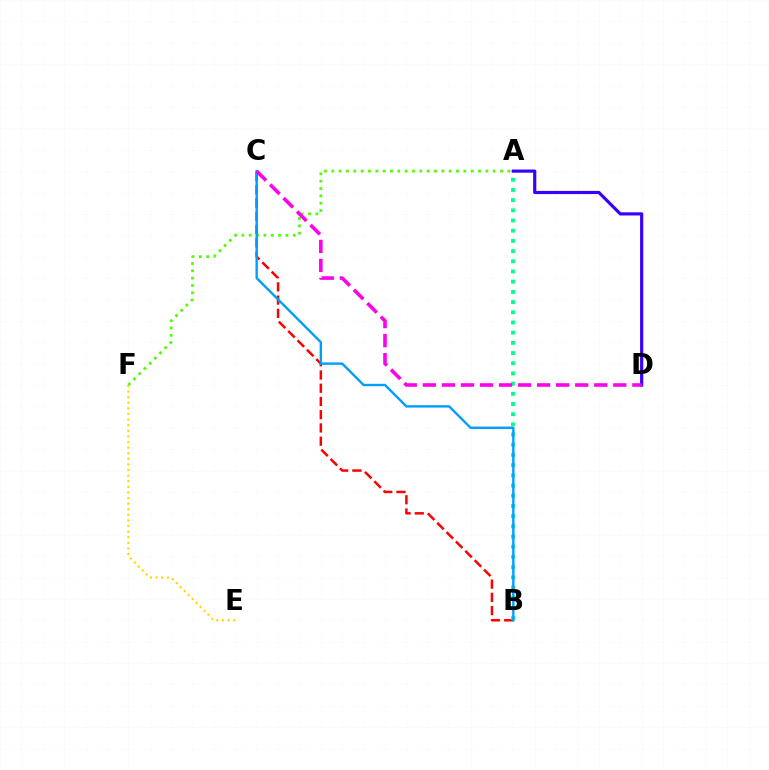{('B', 'C'): [{'color': '#ff0000', 'line_style': 'dashed', 'thickness': 1.8}, {'color': '#009eff', 'line_style': 'solid', 'thickness': 1.72}], ('E', 'F'): [{'color': '#ffd500', 'line_style': 'dotted', 'thickness': 1.52}], ('A', 'F'): [{'color': '#4fff00', 'line_style': 'dotted', 'thickness': 1.99}], ('A', 'B'): [{'color': '#00ff86', 'line_style': 'dotted', 'thickness': 2.77}], ('A', 'D'): [{'color': '#3700ff', 'line_style': 'solid', 'thickness': 2.28}], ('C', 'D'): [{'color': '#ff00ed', 'line_style': 'dashed', 'thickness': 2.59}]}